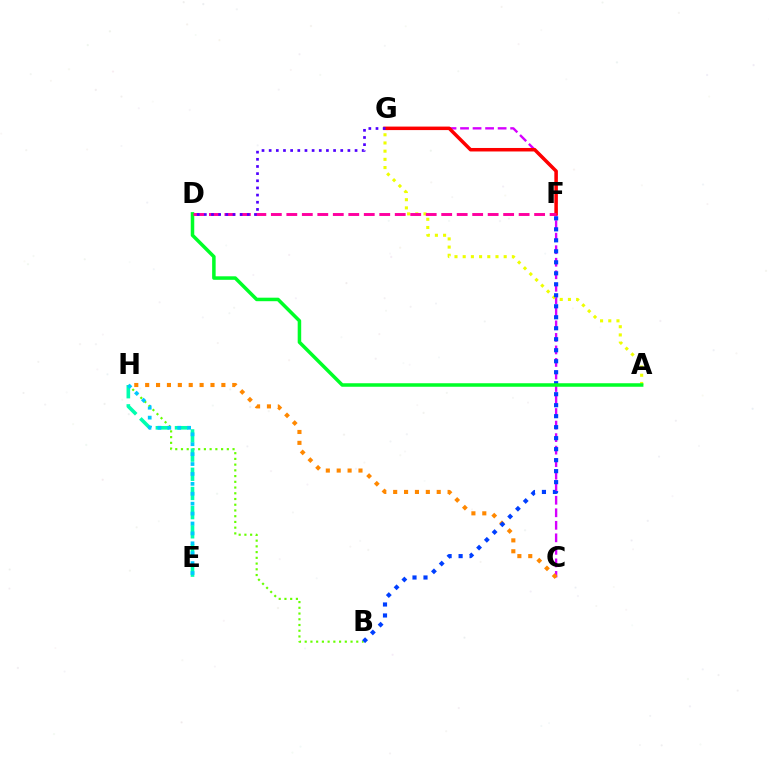{('B', 'H'): [{'color': '#66ff00', 'line_style': 'dotted', 'thickness': 1.56}], ('E', 'H'): [{'color': '#00ffaf', 'line_style': 'dashed', 'thickness': 2.6}, {'color': '#00c7ff', 'line_style': 'dotted', 'thickness': 2.69}], ('C', 'G'): [{'color': '#d600ff', 'line_style': 'dashed', 'thickness': 1.7}], ('C', 'H'): [{'color': '#ff8800', 'line_style': 'dotted', 'thickness': 2.96}], ('A', 'G'): [{'color': '#eeff00', 'line_style': 'dotted', 'thickness': 2.23}], ('B', 'F'): [{'color': '#003fff', 'line_style': 'dotted', 'thickness': 2.99}], ('A', 'D'): [{'color': '#00ff27', 'line_style': 'solid', 'thickness': 2.53}], ('F', 'G'): [{'color': '#ff0000', 'line_style': 'solid', 'thickness': 2.52}], ('D', 'F'): [{'color': '#ff00a0', 'line_style': 'dashed', 'thickness': 2.1}], ('D', 'G'): [{'color': '#4f00ff', 'line_style': 'dotted', 'thickness': 1.94}]}